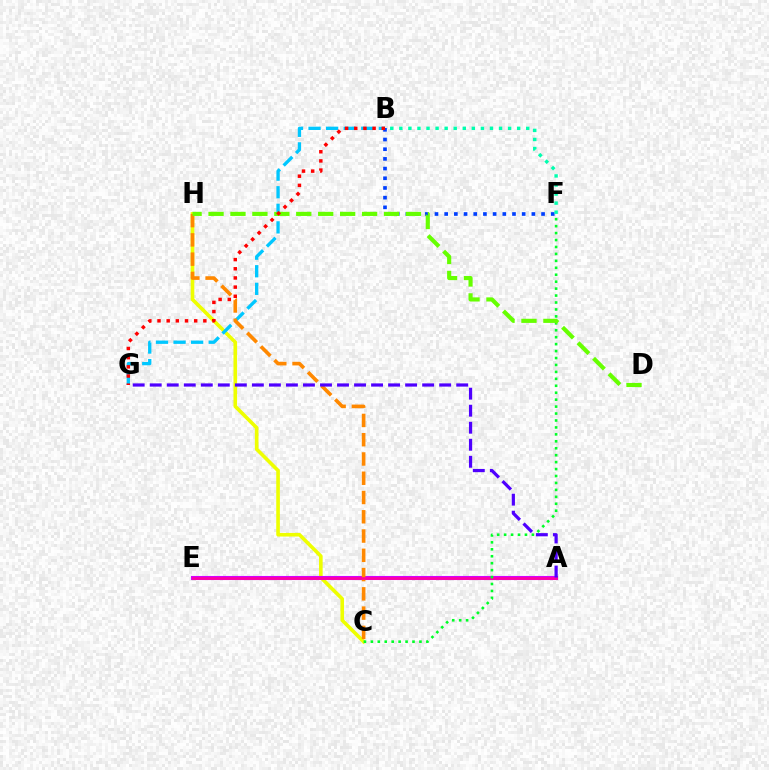{('C', 'H'): [{'color': '#eeff00', 'line_style': 'solid', 'thickness': 2.61}, {'color': '#ff8800', 'line_style': 'dashed', 'thickness': 2.62}], ('B', 'G'): [{'color': '#00c7ff', 'line_style': 'dashed', 'thickness': 2.39}, {'color': '#ff0000', 'line_style': 'dotted', 'thickness': 2.49}], ('A', 'E'): [{'color': '#d600ff', 'line_style': 'solid', 'thickness': 2.93}, {'color': '#ff00a0', 'line_style': 'solid', 'thickness': 1.87}], ('B', 'F'): [{'color': '#003fff', 'line_style': 'dotted', 'thickness': 2.63}, {'color': '#00ffaf', 'line_style': 'dotted', 'thickness': 2.46}], ('C', 'F'): [{'color': '#00ff27', 'line_style': 'dotted', 'thickness': 1.89}], ('A', 'G'): [{'color': '#4f00ff', 'line_style': 'dashed', 'thickness': 2.31}], ('D', 'H'): [{'color': '#66ff00', 'line_style': 'dashed', 'thickness': 2.98}]}